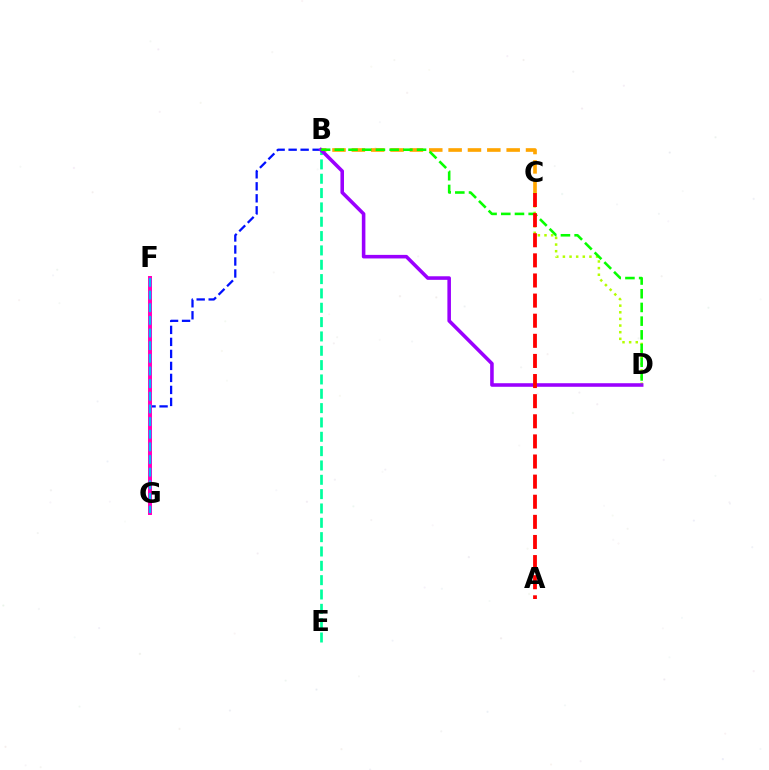{('B', 'G'): [{'color': '#0010ff', 'line_style': 'dashed', 'thickness': 1.63}], ('B', 'C'): [{'color': '#ffa500', 'line_style': 'dashed', 'thickness': 2.63}], ('F', 'G'): [{'color': '#ff00bd', 'line_style': 'solid', 'thickness': 2.86}, {'color': '#00b5ff', 'line_style': 'dashed', 'thickness': 1.72}], ('C', 'D'): [{'color': '#b3ff00', 'line_style': 'dotted', 'thickness': 1.8}], ('B', 'E'): [{'color': '#00ff9d', 'line_style': 'dashed', 'thickness': 1.95}], ('B', 'D'): [{'color': '#9b00ff', 'line_style': 'solid', 'thickness': 2.57}, {'color': '#08ff00', 'line_style': 'dashed', 'thickness': 1.86}], ('A', 'C'): [{'color': '#ff0000', 'line_style': 'dashed', 'thickness': 2.73}]}